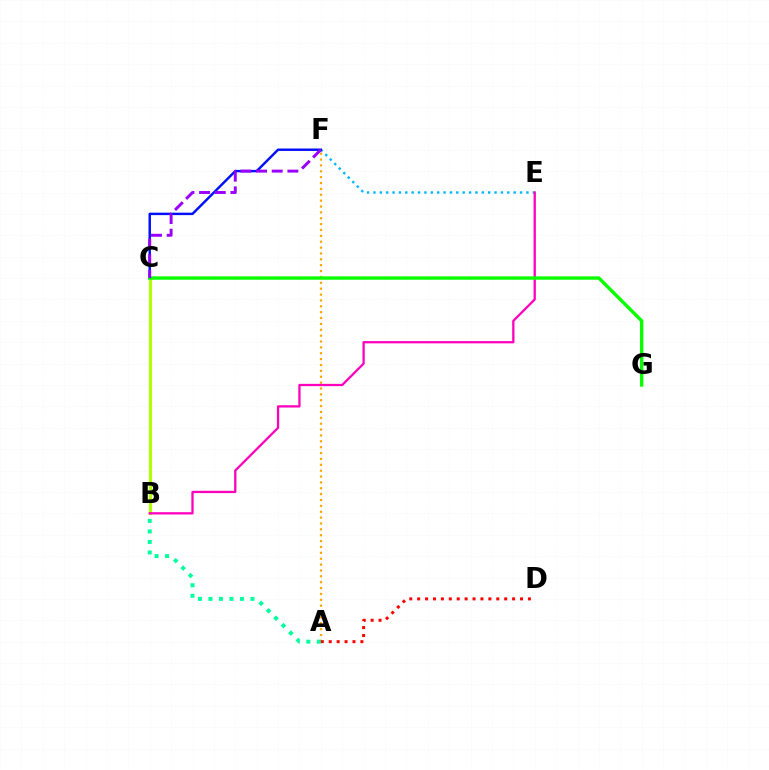{('B', 'C'): [{'color': '#b3ff00', 'line_style': 'solid', 'thickness': 2.27}], ('A', 'F'): [{'color': '#ffa500', 'line_style': 'dotted', 'thickness': 1.59}], ('E', 'F'): [{'color': '#00b5ff', 'line_style': 'dotted', 'thickness': 1.73}], ('B', 'E'): [{'color': '#ff00bd', 'line_style': 'solid', 'thickness': 1.64}], ('C', 'F'): [{'color': '#0010ff', 'line_style': 'solid', 'thickness': 1.76}, {'color': '#9b00ff', 'line_style': 'dashed', 'thickness': 2.13}], ('A', 'B'): [{'color': '#00ff9d', 'line_style': 'dotted', 'thickness': 2.86}], ('C', 'G'): [{'color': '#08ff00', 'line_style': 'solid', 'thickness': 2.42}], ('A', 'D'): [{'color': '#ff0000', 'line_style': 'dotted', 'thickness': 2.15}]}